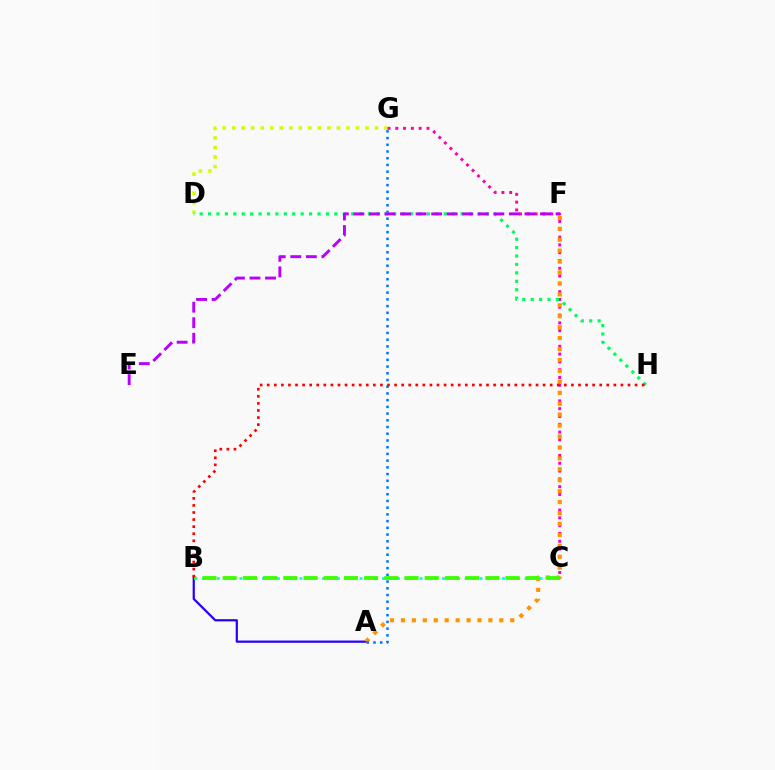{('A', 'B'): [{'color': '#2500ff', 'line_style': 'solid', 'thickness': 1.6}], ('C', 'G'): [{'color': '#ff00ac', 'line_style': 'dotted', 'thickness': 2.12}], ('A', 'F'): [{'color': '#ff9400', 'line_style': 'dotted', 'thickness': 2.97}], ('D', 'G'): [{'color': '#d1ff00', 'line_style': 'dotted', 'thickness': 2.59}], ('A', 'G'): [{'color': '#0074ff', 'line_style': 'dotted', 'thickness': 1.83}], ('B', 'C'): [{'color': '#00fff6', 'line_style': 'dotted', 'thickness': 2.04}, {'color': '#3dff00', 'line_style': 'dashed', 'thickness': 2.74}], ('D', 'H'): [{'color': '#00ff5c', 'line_style': 'dotted', 'thickness': 2.29}], ('E', 'F'): [{'color': '#b900ff', 'line_style': 'dashed', 'thickness': 2.11}], ('B', 'H'): [{'color': '#ff0000', 'line_style': 'dotted', 'thickness': 1.92}]}